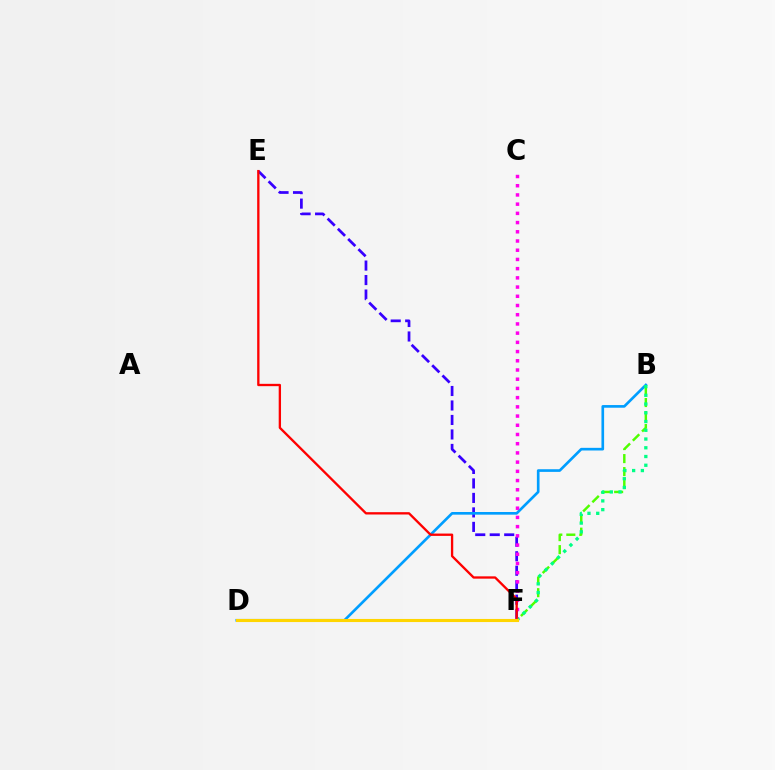{('E', 'F'): [{'color': '#3700ff', 'line_style': 'dashed', 'thickness': 1.97}, {'color': '#ff0000', 'line_style': 'solid', 'thickness': 1.67}], ('B', 'D'): [{'color': '#009eff', 'line_style': 'solid', 'thickness': 1.91}], ('B', 'F'): [{'color': '#4fff00', 'line_style': 'dashed', 'thickness': 1.77}, {'color': '#00ff86', 'line_style': 'dotted', 'thickness': 2.38}], ('C', 'F'): [{'color': '#ff00ed', 'line_style': 'dotted', 'thickness': 2.5}], ('D', 'F'): [{'color': '#ffd500', 'line_style': 'solid', 'thickness': 2.23}]}